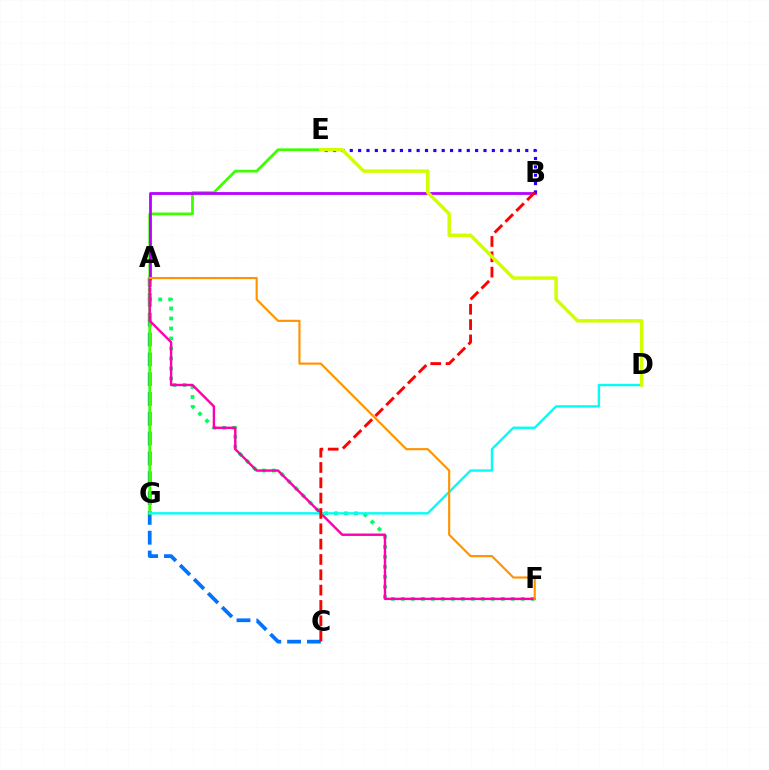{('A', 'F'): [{'color': '#00ff5c', 'line_style': 'dotted', 'thickness': 2.71}, {'color': '#ff00ac', 'line_style': 'solid', 'thickness': 1.74}, {'color': '#ff9400', 'line_style': 'solid', 'thickness': 1.55}], ('A', 'C'): [{'color': '#0074ff', 'line_style': 'dashed', 'thickness': 2.69}], ('E', 'G'): [{'color': '#3dff00', 'line_style': 'solid', 'thickness': 1.98}], ('A', 'B'): [{'color': '#b900ff', 'line_style': 'solid', 'thickness': 2.01}], ('B', 'E'): [{'color': '#2500ff', 'line_style': 'dotted', 'thickness': 2.27}], ('D', 'G'): [{'color': '#00fff6', 'line_style': 'solid', 'thickness': 1.73}], ('B', 'C'): [{'color': '#ff0000', 'line_style': 'dashed', 'thickness': 2.08}], ('D', 'E'): [{'color': '#d1ff00', 'line_style': 'solid', 'thickness': 2.49}]}